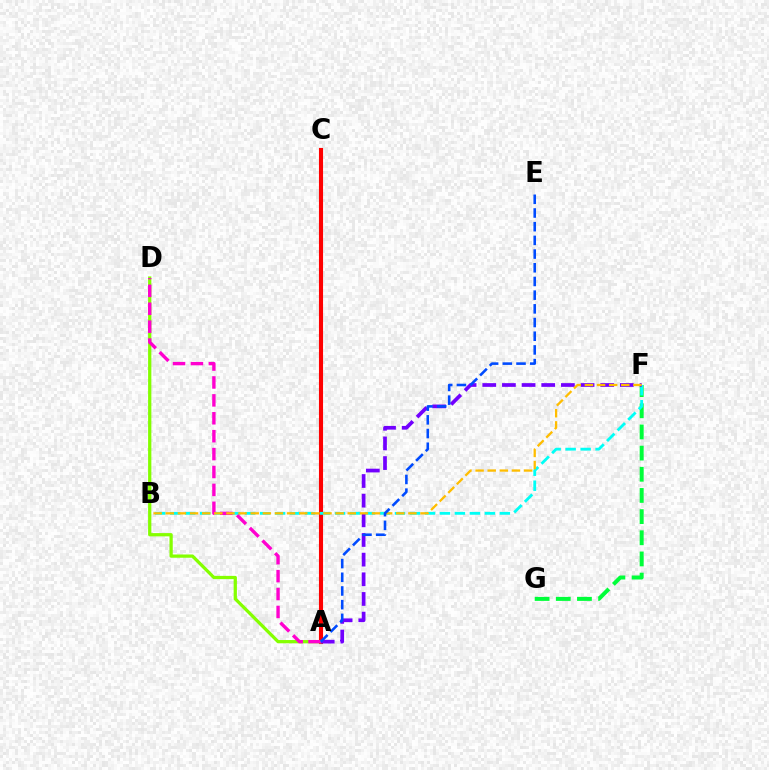{('F', 'G'): [{'color': '#00ff39', 'line_style': 'dashed', 'thickness': 2.88}], ('A', 'C'): [{'color': '#ff0000', 'line_style': 'solid', 'thickness': 2.95}], ('B', 'F'): [{'color': '#00fff6', 'line_style': 'dashed', 'thickness': 2.04}, {'color': '#ffbd00', 'line_style': 'dashed', 'thickness': 1.65}], ('A', 'D'): [{'color': '#84ff00', 'line_style': 'solid', 'thickness': 2.34}, {'color': '#ff00cf', 'line_style': 'dashed', 'thickness': 2.43}], ('A', 'F'): [{'color': '#7200ff', 'line_style': 'dashed', 'thickness': 2.67}], ('A', 'E'): [{'color': '#004bff', 'line_style': 'dashed', 'thickness': 1.86}]}